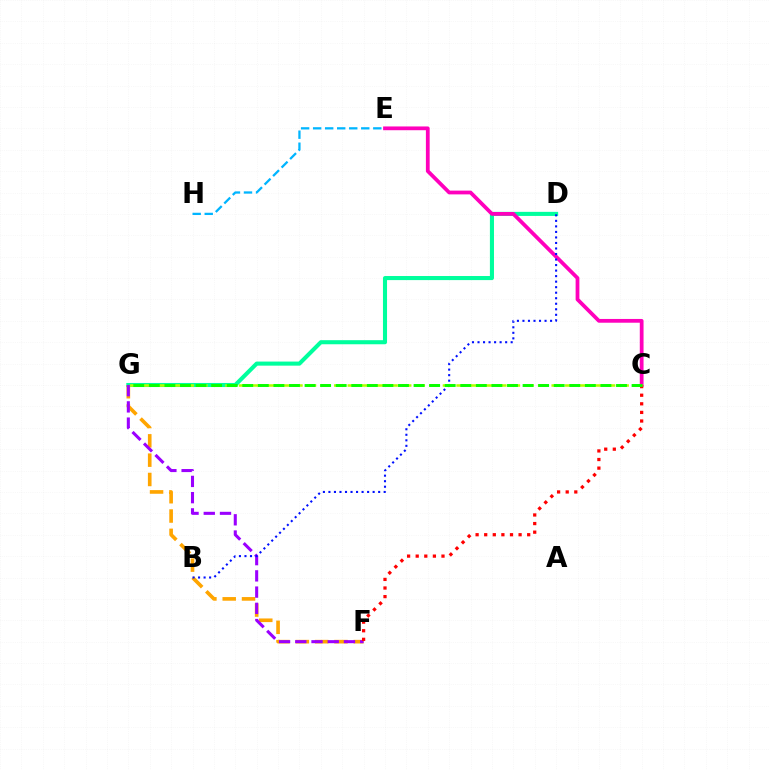{('D', 'G'): [{'color': '#00ff9d', 'line_style': 'solid', 'thickness': 2.94}], ('F', 'G'): [{'color': '#ffa500', 'line_style': 'dashed', 'thickness': 2.62}, {'color': '#9b00ff', 'line_style': 'dashed', 'thickness': 2.21}], ('E', 'H'): [{'color': '#00b5ff', 'line_style': 'dashed', 'thickness': 1.63}], ('C', 'E'): [{'color': '#ff00bd', 'line_style': 'solid', 'thickness': 2.71}], ('B', 'D'): [{'color': '#0010ff', 'line_style': 'dotted', 'thickness': 1.5}], ('C', 'F'): [{'color': '#ff0000', 'line_style': 'dotted', 'thickness': 2.34}], ('C', 'G'): [{'color': '#b3ff00', 'line_style': 'dashed', 'thickness': 1.85}, {'color': '#08ff00', 'line_style': 'dashed', 'thickness': 2.12}]}